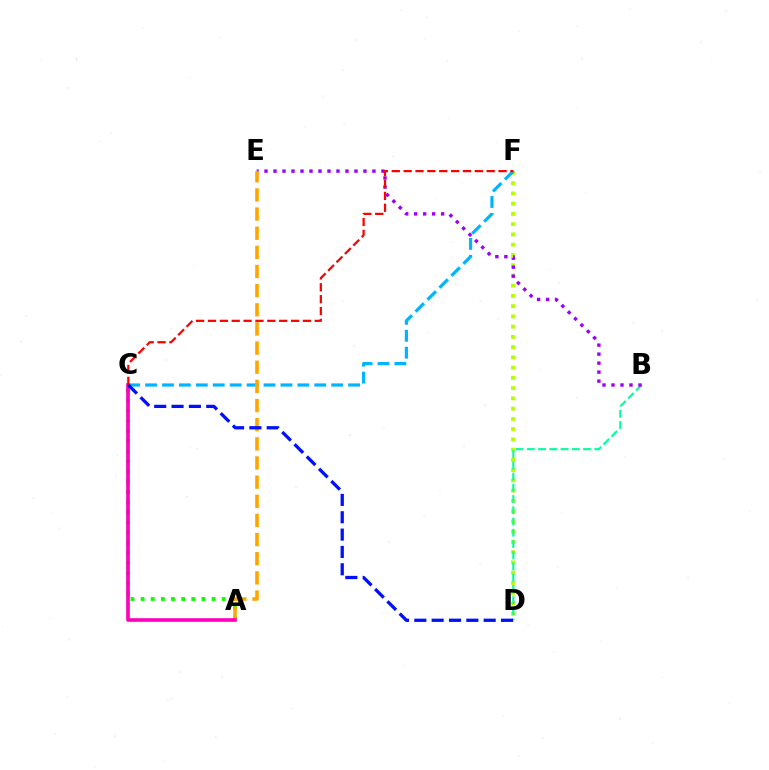{('D', 'F'): [{'color': '#b3ff00', 'line_style': 'dotted', 'thickness': 2.78}], ('A', 'C'): [{'color': '#08ff00', 'line_style': 'dotted', 'thickness': 2.75}, {'color': '#ff00bd', 'line_style': 'solid', 'thickness': 2.63}], ('B', 'D'): [{'color': '#00ff9d', 'line_style': 'dashed', 'thickness': 1.53}], ('B', 'E'): [{'color': '#9b00ff', 'line_style': 'dotted', 'thickness': 2.44}], ('C', 'F'): [{'color': '#00b5ff', 'line_style': 'dashed', 'thickness': 2.3}, {'color': '#ff0000', 'line_style': 'dashed', 'thickness': 1.61}], ('A', 'E'): [{'color': '#ffa500', 'line_style': 'dashed', 'thickness': 2.6}], ('C', 'D'): [{'color': '#0010ff', 'line_style': 'dashed', 'thickness': 2.36}]}